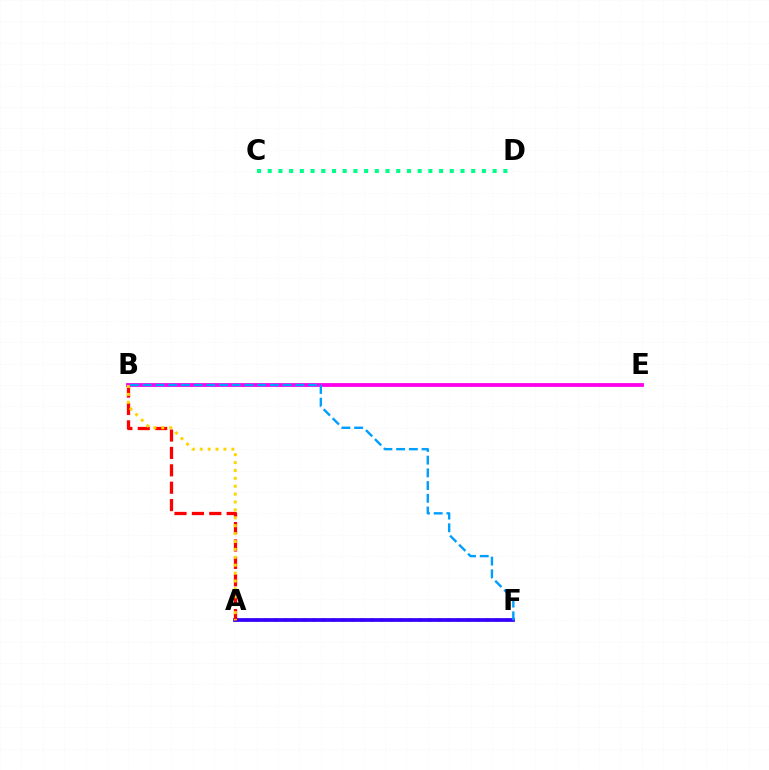{('A', 'F'): [{'color': '#4fff00', 'line_style': 'dotted', 'thickness': 2.62}, {'color': '#3700ff', 'line_style': 'solid', 'thickness': 2.69}], ('A', 'B'): [{'color': '#ff0000', 'line_style': 'dashed', 'thickness': 2.36}, {'color': '#ffd500', 'line_style': 'dotted', 'thickness': 2.15}], ('C', 'D'): [{'color': '#00ff86', 'line_style': 'dotted', 'thickness': 2.91}], ('B', 'E'): [{'color': '#ff00ed', 'line_style': 'solid', 'thickness': 2.74}], ('B', 'F'): [{'color': '#009eff', 'line_style': 'dashed', 'thickness': 1.73}]}